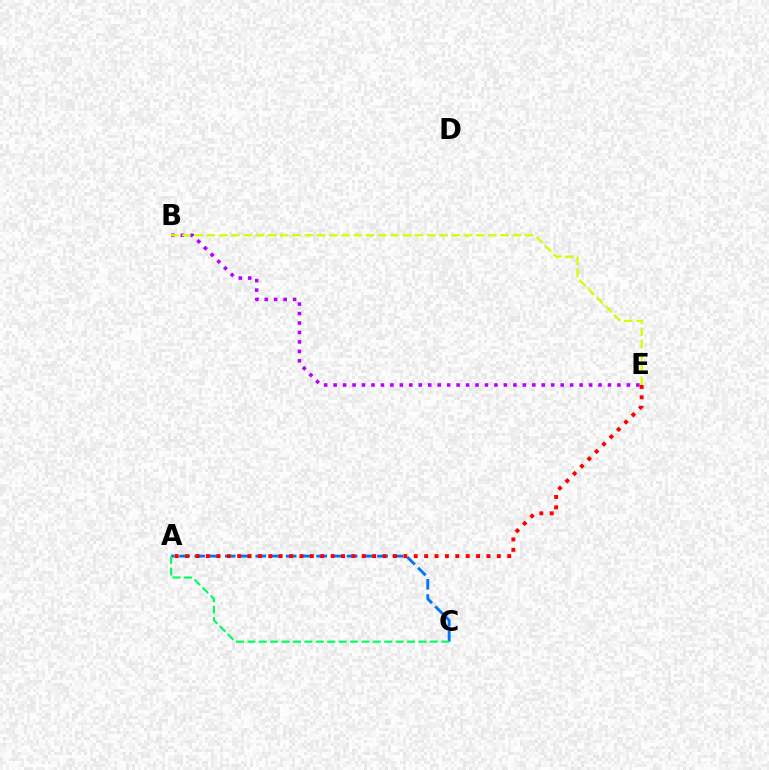{('B', 'E'): [{'color': '#b900ff', 'line_style': 'dotted', 'thickness': 2.57}, {'color': '#d1ff00', 'line_style': 'dashed', 'thickness': 1.66}], ('A', 'C'): [{'color': '#0074ff', 'line_style': 'dashed', 'thickness': 2.07}, {'color': '#00ff5c', 'line_style': 'dashed', 'thickness': 1.55}], ('A', 'E'): [{'color': '#ff0000', 'line_style': 'dotted', 'thickness': 2.82}]}